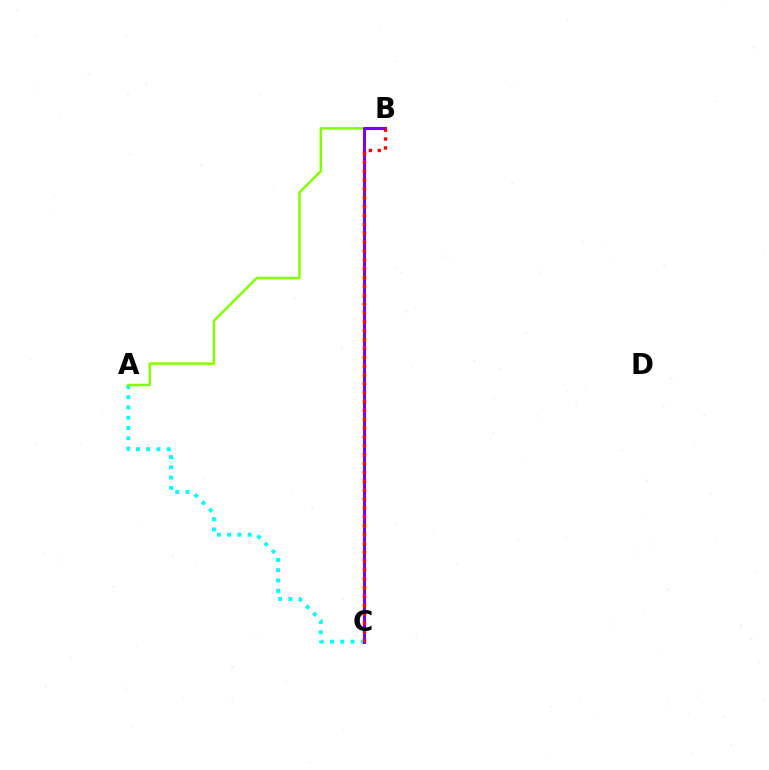{('A', 'C'): [{'color': '#00fff6', 'line_style': 'dotted', 'thickness': 2.79}], ('A', 'B'): [{'color': '#84ff00', 'line_style': 'solid', 'thickness': 1.78}], ('B', 'C'): [{'color': '#7200ff', 'line_style': 'solid', 'thickness': 2.19}, {'color': '#ff0000', 'line_style': 'dotted', 'thickness': 2.41}]}